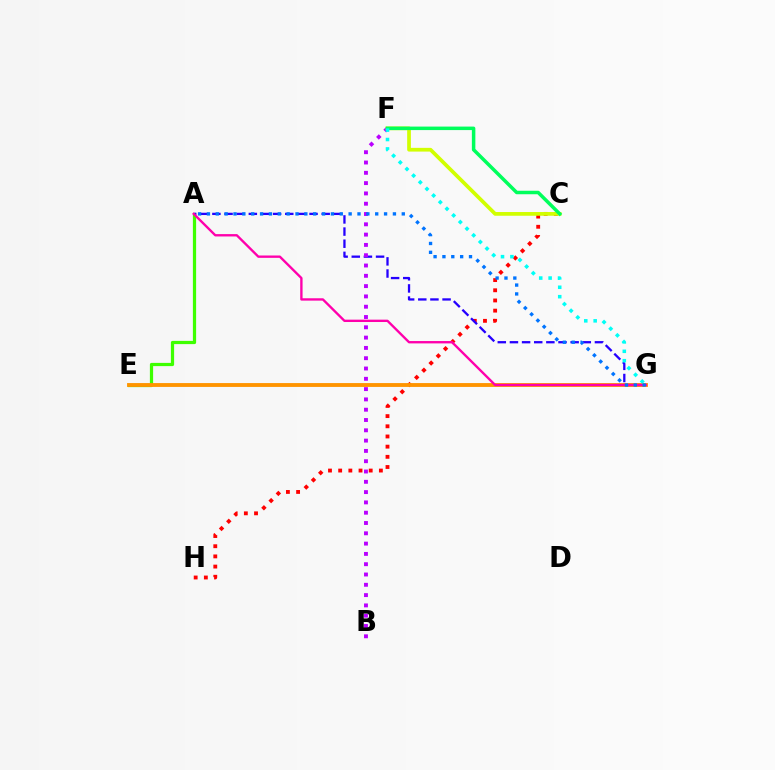{('C', 'H'): [{'color': '#ff0000', 'line_style': 'dotted', 'thickness': 2.77}], ('A', 'E'): [{'color': '#3dff00', 'line_style': 'solid', 'thickness': 2.32}], ('A', 'G'): [{'color': '#2500ff', 'line_style': 'dashed', 'thickness': 1.65}, {'color': '#ff00ac', 'line_style': 'solid', 'thickness': 1.7}, {'color': '#0074ff', 'line_style': 'dotted', 'thickness': 2.41}], ('B', 'F'): [{'color': '#b900ff', 'line_style': 'dotted', 'thickness': 2.8}], ('E', 'G'): [{'color': '#ff9400', 'line_style': 'solid', 'thickness': 2.77}], ('C', 'F'): [{'color': '#d1ff00', 'line_style': 'solid', 'thickness': 2.68}, {'color': '#00ff5c', 'line_style': 'solid', 'thickness': 2.52}], ('F', 'G'): [{'color': '#00fff6', 'line_style': 'dotted', 'thickness': 2.56}]}